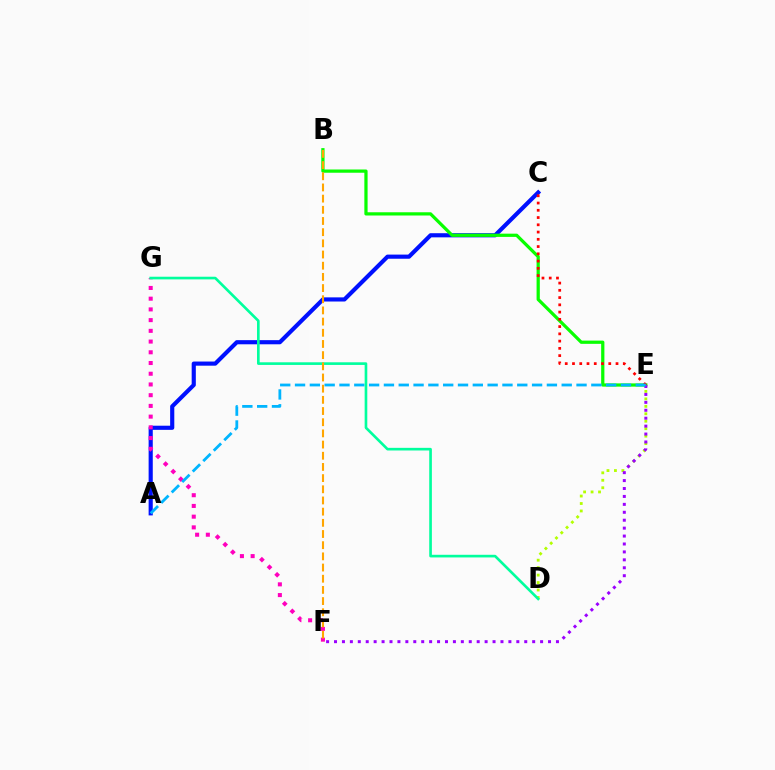{('A', 'C'): [{'color': '#0010ff', 'line_style': 'solid', 'thickness': 2.98}], ('B', 'E'): [{'color': '#08ff00', 'line_style': 'solid', 'thickness': 2.33}], ('D', 'E'): [{'color': '#b3ff00', 'line_style': 'dotted', 'thickness': 2.03}], ('E', 'F'): [{'color': '#9b00ff', 'line_style': 'dotted', 'thickness': 2.15}], ('C', 'E'): [{'color': '#ff0000', 'line_style': 'dotted', 'thickness': 1.97}], ('F', 'G'): [{'color': '#ff00bd', 'line_style': 'dotted', 'thickness': 2.91}], ('A', 'E'): [{'color': '#00b5ff', 'line_style': 'dashed', 'thickness': 2.01}], ('D', 'G'): [{'color': '#00ff9d', 'line_style': 'solid', 'thickness': 1.91}], ('B', 'F'): [{'color': '#ffa500', 'line_style': 'dashed', 'thickness': 1.52}]}